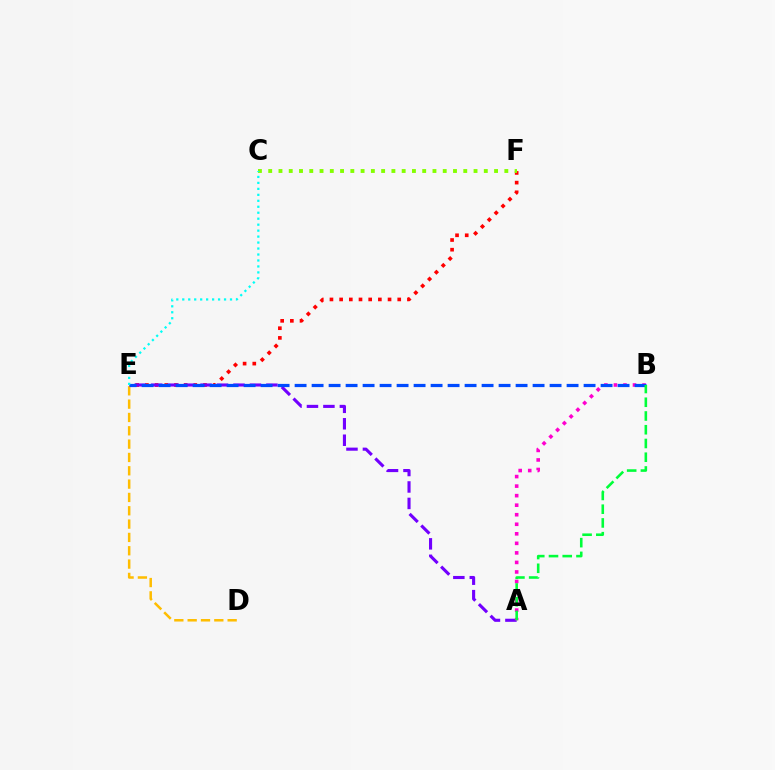{('E', 'F'): [{'color': '#ff0000', 'line_style': 'dotted', 'thickness': 2.63}], ('D', 'E'): [{'color': '#ffbd00', 'line_style': 'dashed', 'thickness': 1.81}], ('A', 'E'): [{'color': '#7200ff', 'line_style': 'dashed', 'thickness': 2.24}], ('A', 'B'): [{'color': '#ff00cf', 'line_style': 'dotted', 'thickness': 2.59}, {'color': '#00ff39', 'line_style': 'dashed', 'thickness': 1.87}], ('B', 'E'): [{'color': '#004bff', 'line_style': 'dashed', 'thickness': 2.31}], ('C', 'F'): [{'color': '#84ff00', 'line_style': 'dotted', 'thickness': 2.79}], ('C', 'E'): [{'color': '#00fff6', 'line_style': 'dotted', 'thickness': 1.62}]}